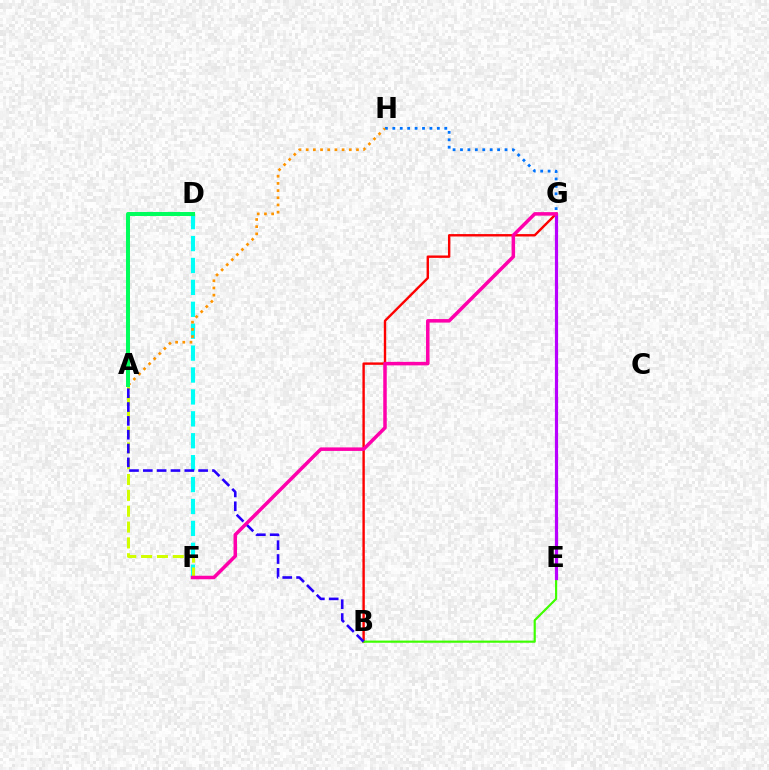{('B', 'G'): [{'color': '#ff0000', 'line_style': 'solid', 'thickness': 1.72}], ('D', 'F'): [{'color': '#00fff6', 'line_style': 'dashed', 'thickness': 2.98}], ('G', 'H'): [{'color': '#0074ff', 'line_style': 'dotted', 'thickness': 2.02}], ('B', 'E'): [{'color': '#3dff00', 'line_style': 'solid', 'thickness': 1.57}], ('E', 'G'): [{'color': '#b900ff', 'line_style': 'solid', 'thickness': 2.3}], ('A', 'F'): [{'color': '#d1ff00', 'line_style': 'dashed', 'thickness': 2.15}], ('A', 'H'): [{'color': '#ff9400', 'line_style': 'dotted', 'thickness': 1.95}], ('A', 'B'): [{'color': '#2500ff', 'line_style': 'dashed', 'thickness': 1.88}], ('F', 'G'): [{'color': '#ff00ac', 'line_style': 'solid', 'thickness': 2.53}], ('A', 'D'): [{'color': '#00ff5c', 'line_style': 'solid', 'thickness': 2.9}]}